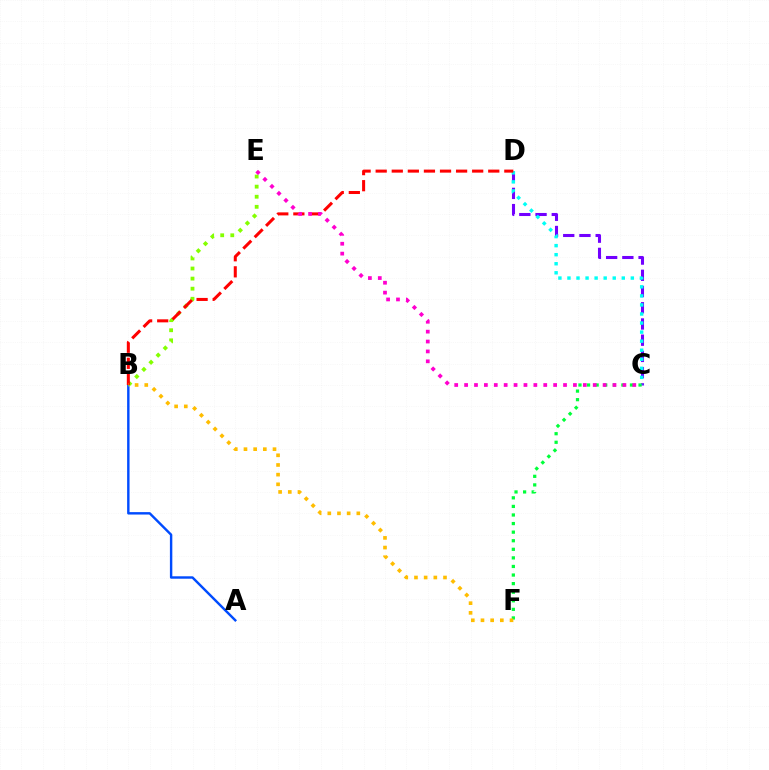{('C', 'D'): [{'color': '#7200ff', 'line_style': 'dashed', 'thickness': 2.2}, {'color': '#00fff6', 'line_style': 'dotted', 'thickness': 2.46}], ('C', 'F'): [{'color': '#00ff39', 'line_style': 'dotted', 'thickness': 2.33}], ('A', 'B'): [{'color': '#004bff', 'line_style': 'solid', 'thickness': 1.74}], ('B', 'E'): [{'color': '#84ff00', 'line_style': 'dotted', 'thickness': 2.74}], ('B', 'D'): [{'color': '#ff0000', 'line_style': 'dashed', 'thickness': 2.18}], ('B', 'F'): [{'color': '#ffbd00', 'line_style': 'dotted', 'thickness': 2.63}], ('C', 'E'): [{'color': '#ff00cf', 'line_style': 'dotted', 'thickness': 2.69}]}